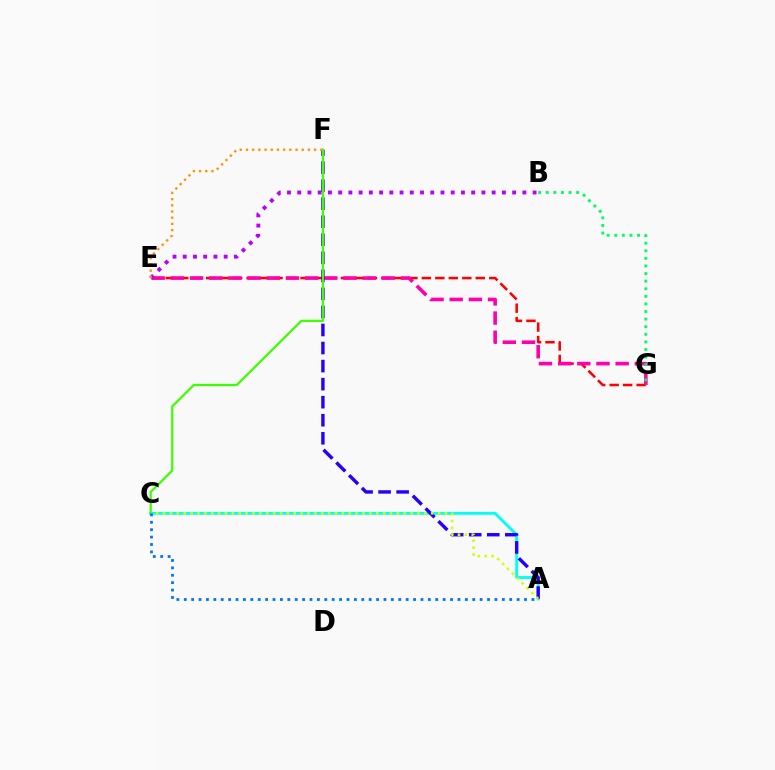{('E', 'G'): [{'color': '#ff0000', 'line_style': 'dashed', 'thickness': 1.83}, {'color': '#ff00ac', 'line_style': 'dashed', 'thickness': 2.61}], ('A', 'C'): [{'color': '#00fff6', 'line_style': 'solid', 'thickness': 2.07}, {'color': '#d1ff00', 'line_style': 'dotted', 'thickness': 1.87}, {'color': '#0074ff', 'line_style': 'dotted', 'thickness': 2.01}], ('B', 'E'): [{'color': '#b900ff', 'line_style': 'dotted', 'thickness': 2.78}], ('A', 'F'): [{'color': '#2500ff', 'line_style': 'dashed', 'thickness': 2.45}], ('B', 'G'): [{'color': '#00ff5c', 'line_style': 'dotted', 'thickness': 2.06}], ('C', 'F'): [{'color': '#3dff00', 'line_style': 'solid', 'thickness': 1.6}], ('E', 'F'): [{'color': '#ff9400', 'line_style': 'dotted', 'thickness': 1.68}]}